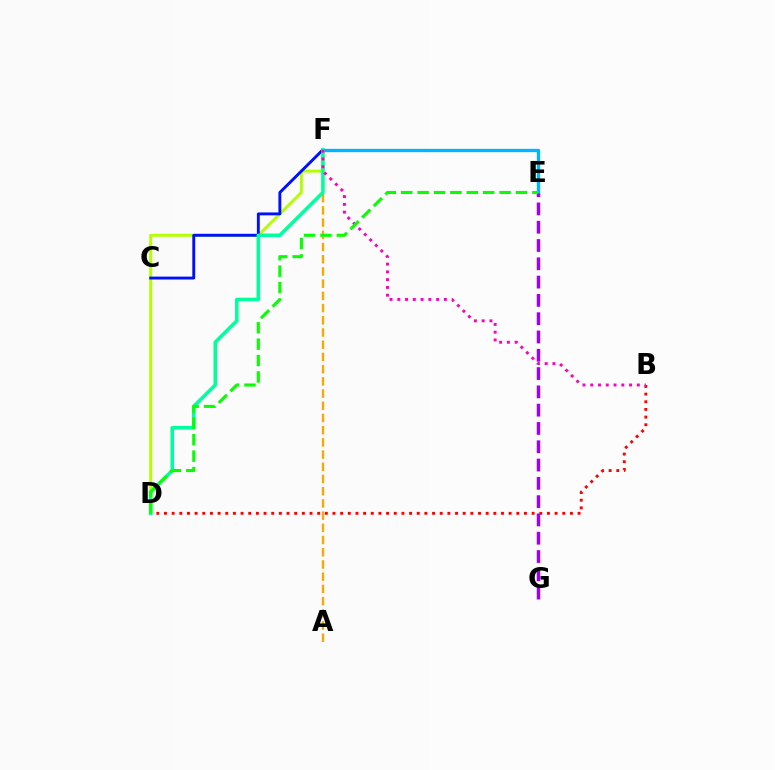{('E', 'F'): [{'color': '#00b5ff', 'line_style': 'solid', 'thickness': 2.4}], ('A', 'F'): [{'color': '#ffa500', 'line_style': 'dashed', 'thickness': 1.66}], ('B', 'D'): [{'color': '#ff0000', 'line_style': 'dotted', 'thickness': 2.08}], ('D', 'F'): [{'color': '#b3ff00', 'line_style': 'solid', 'thickness': 2.12}, {'color': '#00ff9d', 'line_style': 'solid', 'thickness': 2.55}], ('C', 'F'): [{'color': '#0010ff', 'line_style': 'solid', 'thickness': 2.09}], ('E', 'G'): [{'color': '#9b00ff', 'line_style': 'dashed', 'thickness': 2.49}], ('B', 'F'): [{'color': '#ff00bd', 'line_style': 'dotted', 'thickness': 2.11}], ('D', 'E'): [{'color': '#08ff00', 'line_style': 'dashed', 'thickness': 2.23}]}